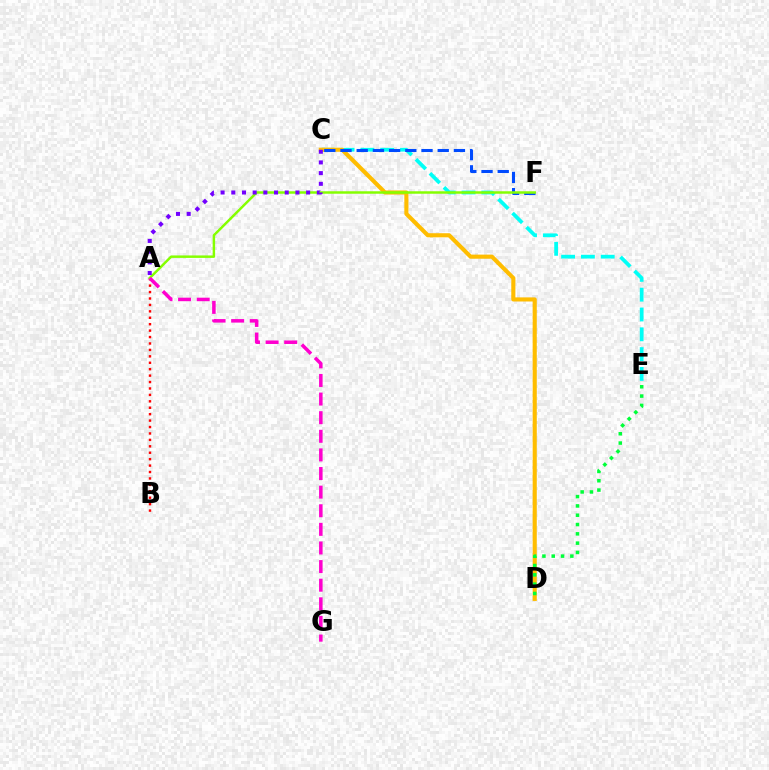{('C', 'E'): [{'color': '#00fff6', 'line_style': 'dashed', 'thickness': 2.69}], ('C', 'D'): [{'color': '#ffbd00', 'line_style': 'solid', 'thickness': 2.96}], ('C', 'F'): [{'color': '#004bff', 'line_style': 'dashed', 'thickness': 2.2}], ('A', 'B'): [{'color': '#ff0000', 'line_style': 'dotted', 'thickness': 1.75}], ('A', 'F'): [{'color': '#84ff00', 'line_style': 'solid', 'thickness': 1.78}], ('A', 'G'): [{'color': '#ff00cf', 'line_style': 'dashed', 'thickness': 2.53}], ('A', 'C'): [{'color': '#7200ff', 'line_style': 'dotted', 'thickness': 2.91}], ('D', 'E'): [{'color': '#00ff39', 'line_style': 'dotted', 'thickness': 2.53}]}